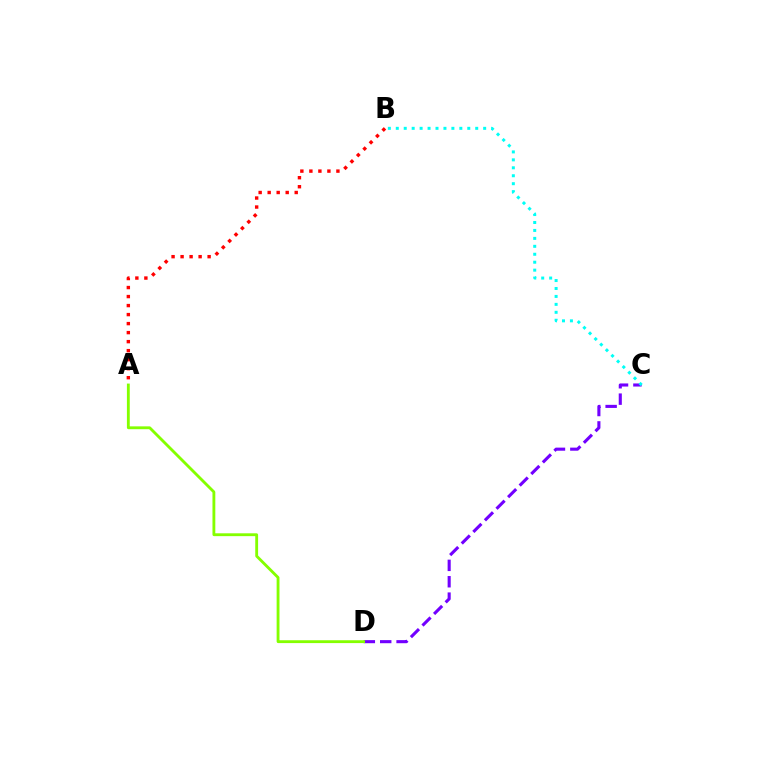{('A', 'B'): [{'color': '#ff0000', 'line_style': 'dotted', 'thickness': 2.45}], ('C', 'D'): [{'color': '#7200ff', 'line_style': 'dashed', 'thickness': 2.23}], ('B', 'C'): [{'color': '#00fff6', 'line_style': 'dotted', 'thickness': 2.16}], ('A', 'D'): [{'color': '#84ff00', 'line_style': 'solid', 'thickness': 2.05}]}